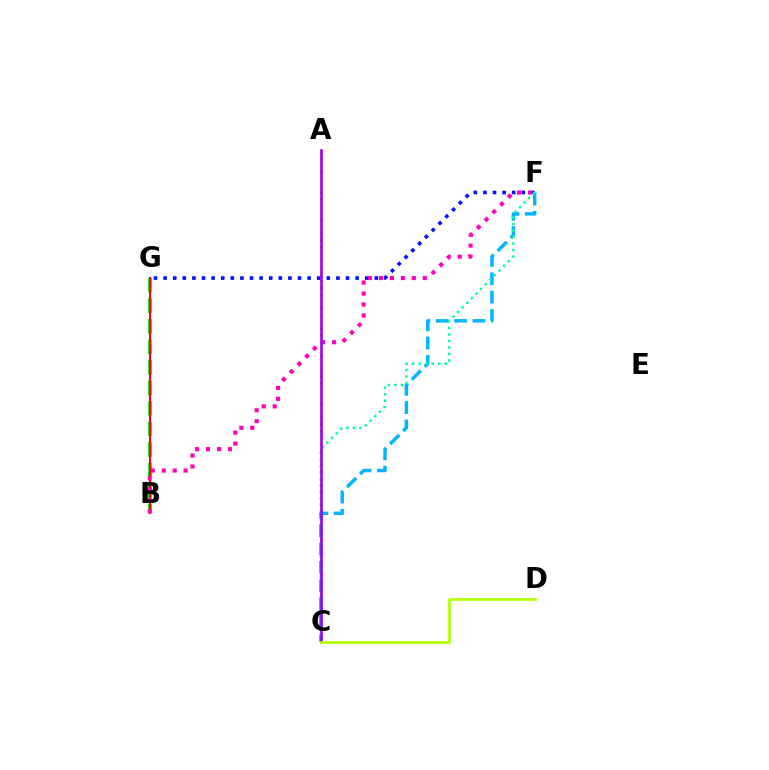{('F', 'G'): [{'color': '#0010ff', 'line_style': 'dotted', 'thickness': 2.61}], ('A', 'C'): [{'color': '#ffa500', 'line_style': 'dotted', 'thickness': 1.85}, {'color': '#9b00ff', 'line_style': 'solid', 'thickness': 1.88}], ('B', 'G'): [{'color': '#08ff00', 'line_style': 'dashed', 'thickness': 2.79}, {'color': '#ff0000', 'line_style': 'solid', 'thickness': 1.5}], ('C', 'F'): [{'color': '#00b5ff', 'line_style': 'dashed', 'thickness': 2.49}, {'color': '#00ff9d', 'line_style': 'dotted', 'thickness': 1.77}], ('B', 'F'): [{'color': '#ff00bd', 'line_style': 'dotted', 'thickness': 2.97}], ('C', 'D'): [{'color': '#b3ff00', 'line_style': 'solid', 'thickness': 1.96}]}